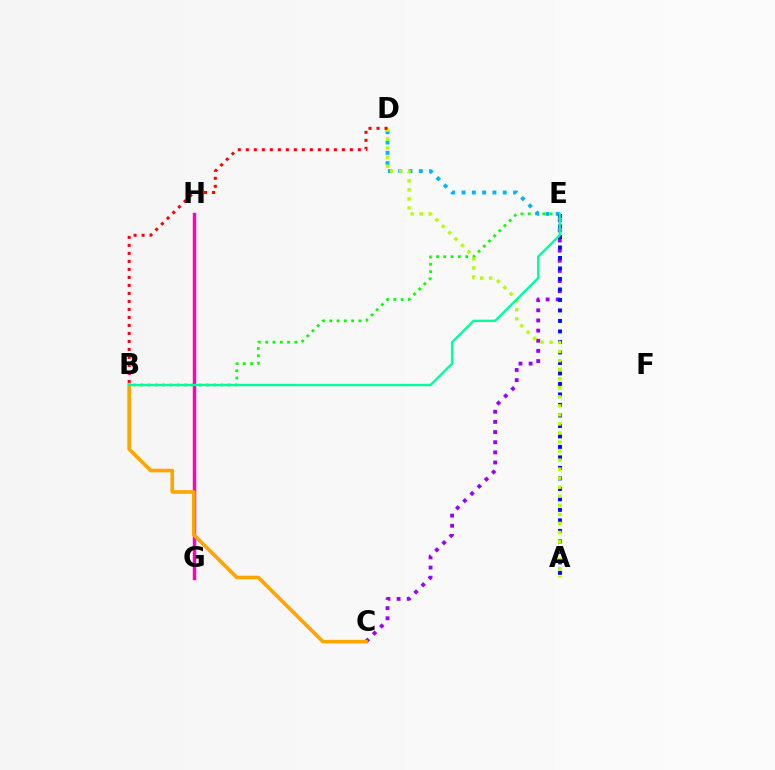{('B', 'E'): [{'color': '#08ff00', 'line_style': 'dotted', 'thickness': 1.98}, {'color': '#00ff9d', 'line_style': 'solid', 'thickness': 1.71}], ('G', 'H'): [{'color': '#ff00bd', 'line_style': 'solid', 'thickness': 2.47}], ('D', 'E'): [{'color': '#00b5ff', 'line_style': 'dotted', 'thickness': 2.8}], ('C', 'E'): [{'color': '#9b00ff', 'line_style': 'dotted', 'thickness': 2.76}], ('A', 'E'): [{'color': '#0010ff', 'line_style': 'dotted', 'thickness': 2.85}], ('A', 'D'): [{'color': '#b3ff00', 'line_style': 'dotted', 'thickness': 2.46}], ('B', 'D'): [{'color': '#ff0000', 'line_style': 'dotted', 'thickness': 2.17}], ('B', 'C'): [{'color': '#ffa500', 'line_style': 'solid', 'thickness': 2.62}]}